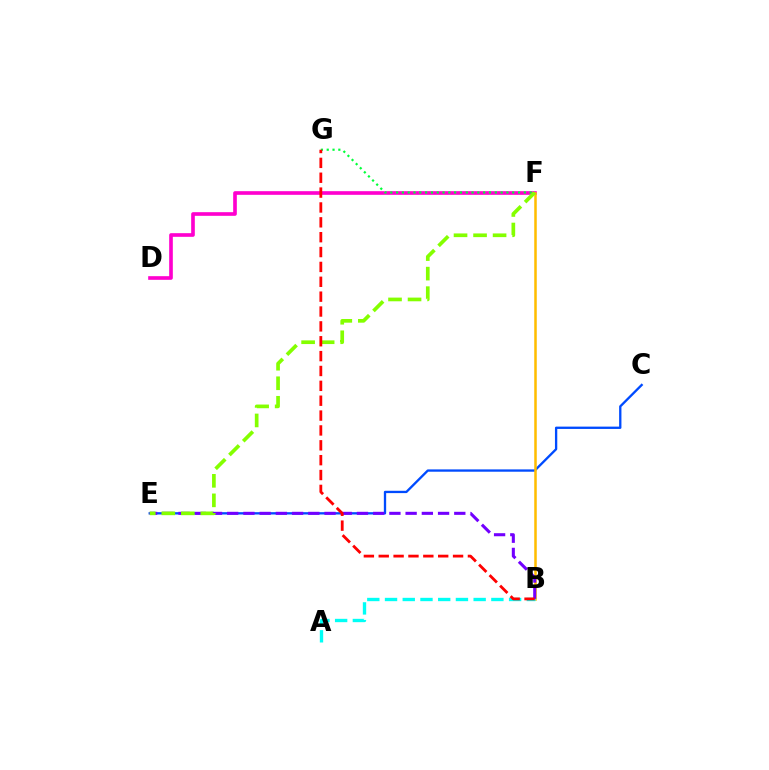{('C', 'E'): [{'color': '#004bff', 'line_style': 'solid', 'thickness': 1.67}], ('D', 'F'): [{'color': '#ff00cf', 'line_style': 'solid', 'thickness': 2.63}], ('B', 'F'): [{'color': '#ffbd00', 'line_style': 'solid', 'thickness': 1.81}], ('F', 'G'): [{'color': '#00ff39', 'line_style': 'dotted', 'thickness': 1.58}], ('A', 'B'): [{'color': '#00fff6', 'line_style': 'dashed', 'thickness': 2.41}], ('B', 'E'): [{'color': '#7200ff', 'line_style': 'dashed', 'thickness': 2.2}], ('E', 'F'): [{'color': '#84ff00', 'line_style': 'dashed', 'thickness': 2.65}], ('B', 'G'): [{'color': '#ff0000', 'line_style': 'dashed', 'thickness': 2.02}]}